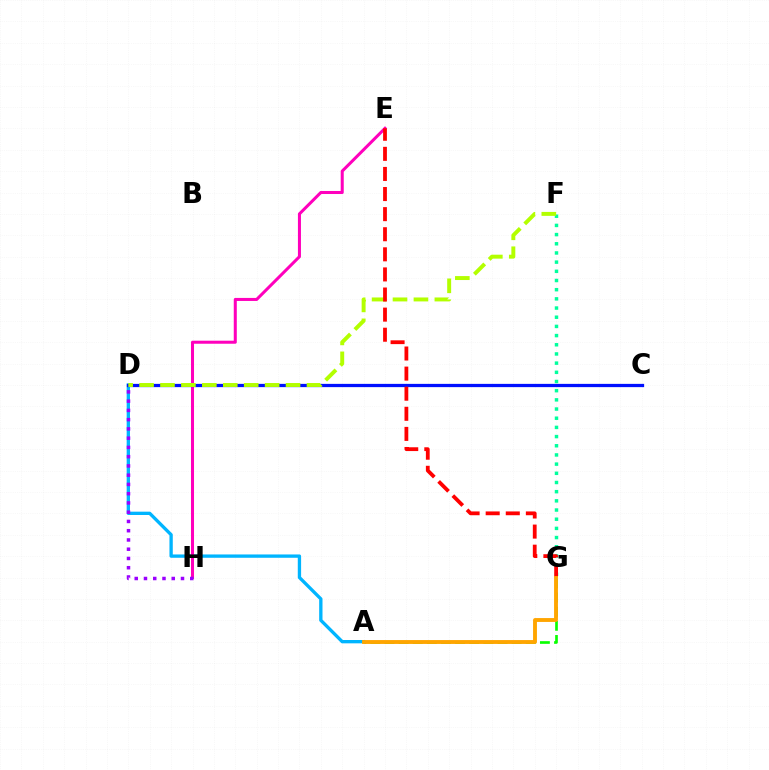{('A', 'D'): [{'color': '#00b5ff', 'line_style': 'solid', 'thickness': 2.39}], ('E', 'H'): [{'color': '#ff00bd', 'line_style': 'solid', 'thickness': 2.18}], ('C', 'D'): [{'color': '#0010ff', 'line_style': 'solid', 'thickness': 2.34}], ('A', 'G'): [{'color': '#08ff00', 'line_style': 'dashed', 'thickness': 1.92}, {'color': '#ffa500', 'line_style': 'solid', 'thickness': 2.78}], ('D', 'H'): [{'color': '#9b00ff', 'line_style': 'dotted', 'thickness': 2.51}], ('F', 'G'): [{'color': '#00ff9d', 'line_style': 'dotted', 'thickness': 2.49}], ('D', 'F'): [{'color': '#b3ff00', 'line_style': 'dashed', 'thickness': 2.84}], ('E', 'G'): [{'color': '#ff0000', 'line_style': 'dashed', 'thickness': 2.73}]}